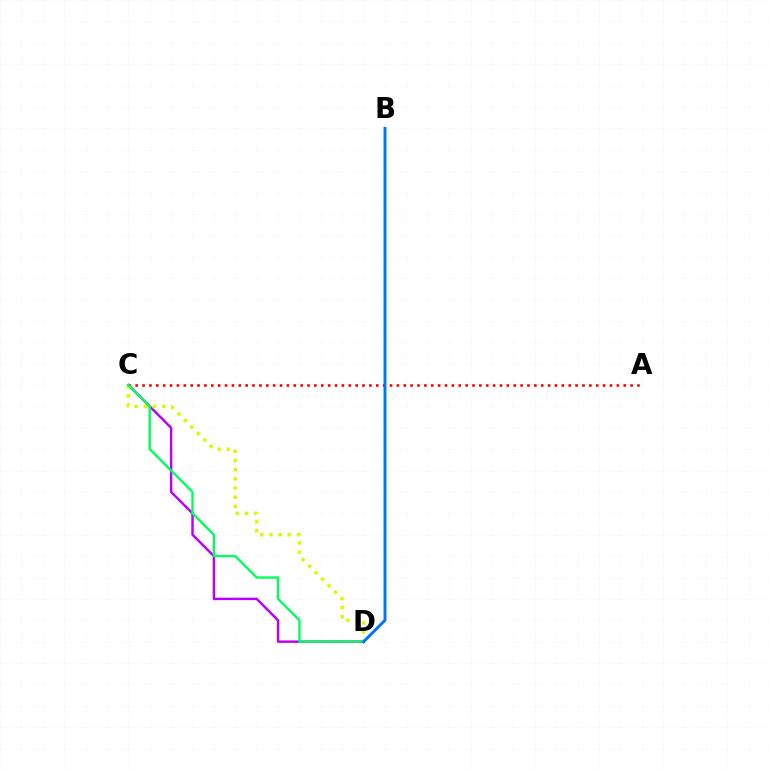{('A', 'C'): [{'color': '#ff0000', 'line_style': 'dotted', 'thickness': 1.87}], ('C', 'D'): [{'color': '#b900ff', 'line_style': 'solid', 'thickness': 1.76}, {'color': '#d1ff00', 'line_style': 'dotted', 'thickness': 2.49}, {'color': '#00ff5c', 'line_style': 'solid', 'thickness': 1.7}], ('B', 'D'): [{'color': '#0074ff', 'line_style': 'solid', 'thickness': 2.09}]}